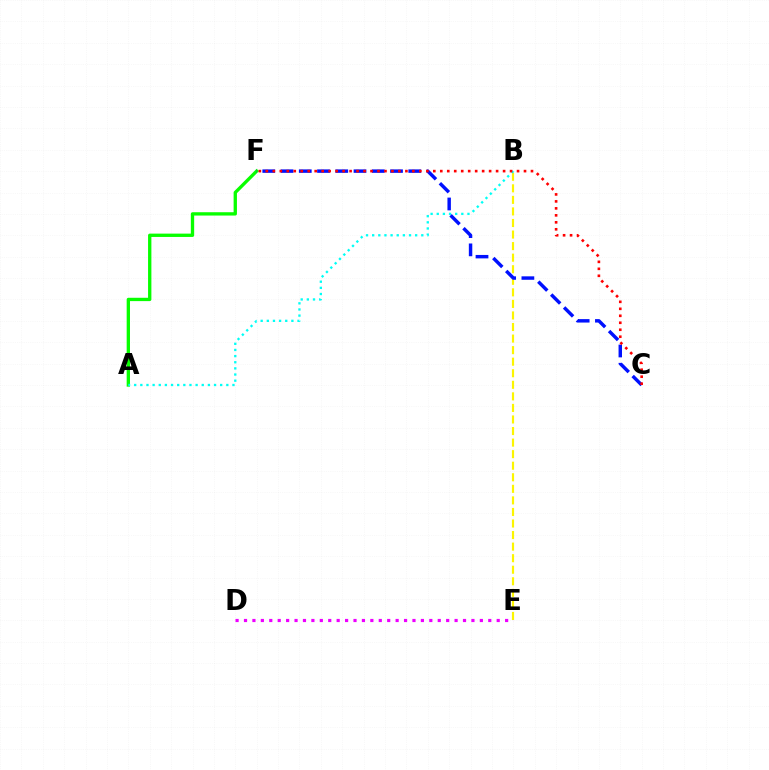{('D', 'E'): [{'color': '#ee00ff', 'line_style': 'dotted', 'thickness': 2.29}], ('B', 'E'): [{'color': '#fcf500', 'line_style': 'dashed', 'thickness': 1.57}], ('A', 'F'): [{'color': '#08ff00', 'line_style': 'solid', 'thickness': 2.39}], ('A', 'B'): [{'color': '#00fff6', 'line_style': 'dotted', 'thickness': 1.67}], ('C', 'F'): [{'color': '#0010ff', 'line_style': 'dashed', 'thickness': 2.48}, {'color': '#ff0000', 'line_style': 'dotted', 'thickness': 1.9}]}